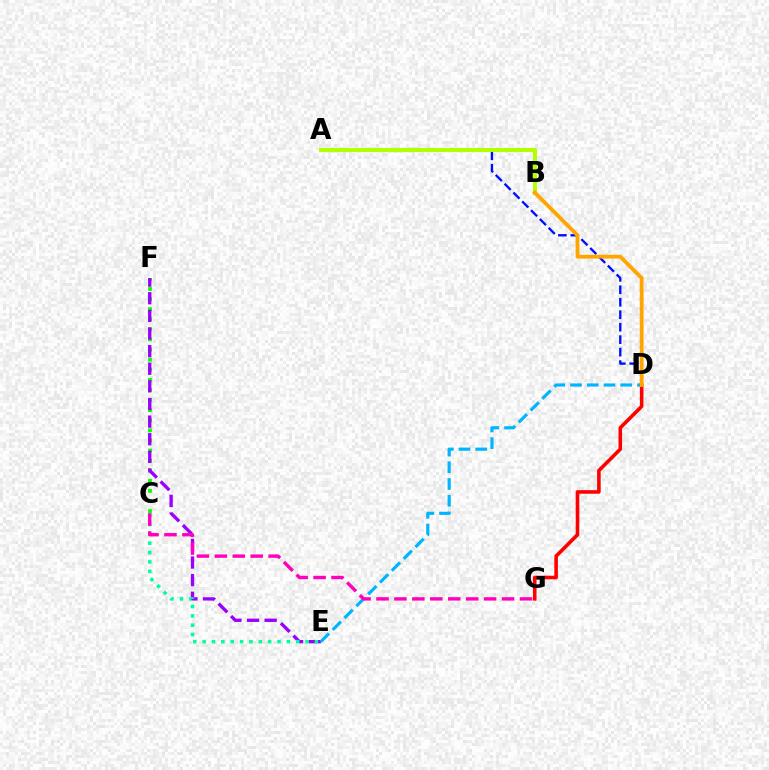{('C', 'F'): [{'color': '#08ff00', 'line_style': 'dotted', 'thickness': 2.74}], ('E', 'F'): [{'color': '#9b00ff', 'line_style': 'dashed', 'thickness': 2.39}], ('C', 'E'): [{'color': '#00ff9d', 'line_style': 'dotted', 'thickness': 2.54}], ('A', 'D'): [{'color': '#0010ff', 'line_style': 'dashed', 'thickness': 1.69}], ('A', 'B'): [{'color': '#b3ff00', 'line_style': 'solid', 'thickness': 2.89}], ('D', 'E'): [{'color': '#00b5ff', 'line_style': 'dashed', 'thickness': 2.27}], ('D', 'G'): [{'color': '#ff0000', 'line_style': 'solid', 'thickness': 2.59}], ('C', 'G'): [{'color': '#ff00bd', 'line_style': 'dashed', 'thickness': 2.44}], ('B', 'D'): [{'color': '#ffa500', 'line_style': 'solid', 'thickness': 2.74}]}